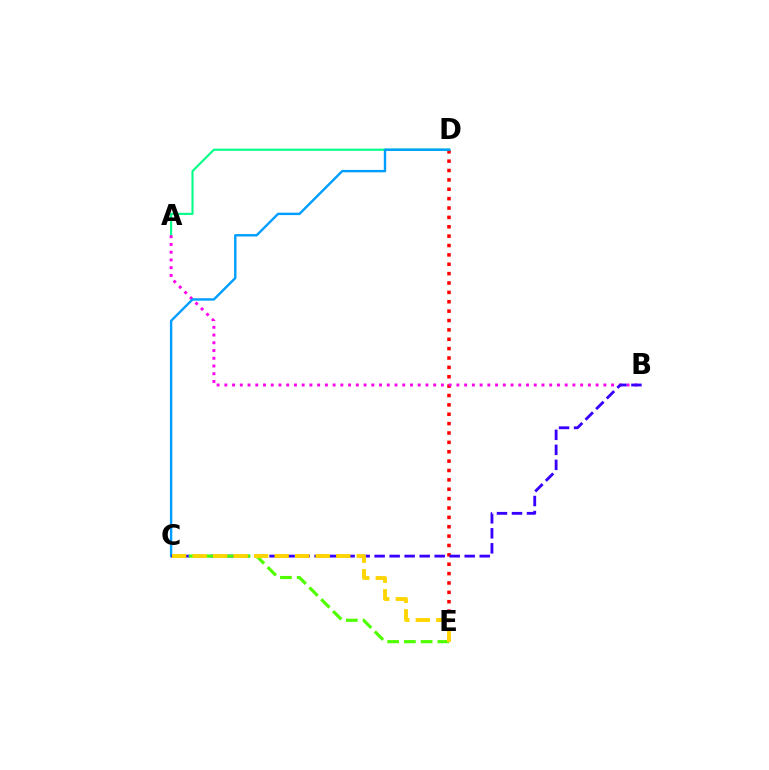{('D', 'E'): [{'color': '#ff0000', 'line_style': 'dotted', 'thickness': 2.55}], ('A', 'D'): [{'color': '#00ff86', 'line_style': 'solid', 'thickness': 1.51}], ('A', 'B'): [{'color': '#ff00ed', 'line_style': 'dotted', 'thickness': 2.1}], ('C', 'D'): [{'color': '#009eff', 'line_style': 'solid', 'thickness': 1.73}], ('B', 'C'): [{'color': '#3700ff', 'line_style': 'dashed', 'thickness': 2.04}], ('C', 'E'): [{'color': '#4fff00', 'line_style': 'dashed', 'thickness': 2.27}, {'color': '#ffd500', 'line_style': 'dashed', 'thickness': 2.79}]}